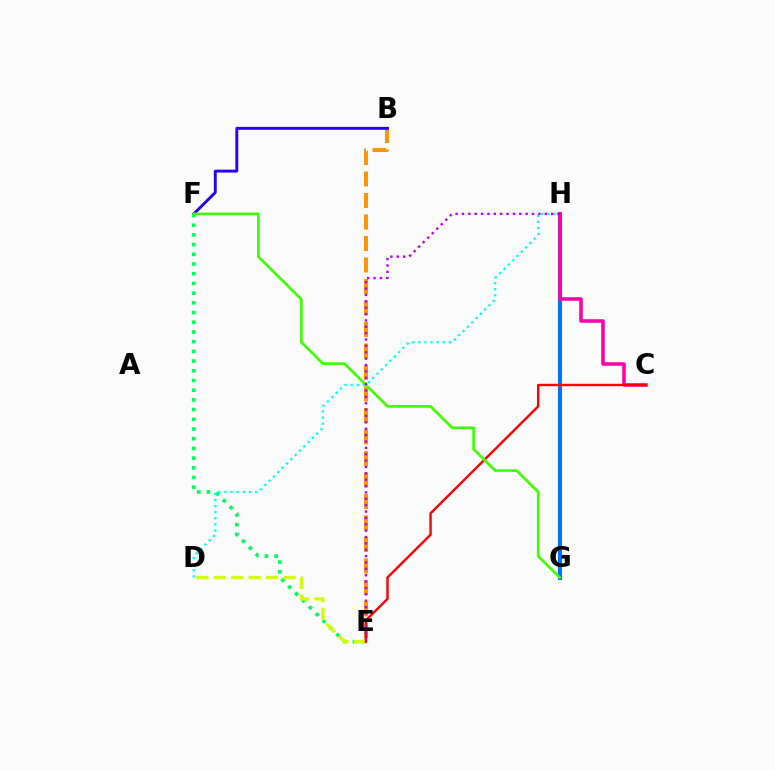{('B', 'E'): [{'color': '#ff9400', 'line_style': 'dashed', 'thickness': 2.92}], ('G', 'H'): [{'color': '#0074ff', 'line_style': 'solid', 'thickness': 2.94}], ('B', 'F'): [{'color': '#2500ff', 'line_style': 'solid', 'thickness': 2.08}], ('E', 'F'): [{'color': '#00ff5c', 'line_style': 'dotted', 'thickness': 2.64}], ('D', 'H'): [{'color': '#00fff6', 'line_style': 'dotted', 'thickness': 1.66}], ('C', 'H'): [{'color': '#ff00ac', 'line_style': 'solid', 'thickness': 2.55}], ('D', 'E'): [{'color': '#d1ff00', 'line_style': 'dashed', 'thickness': 2.37}], ('C', 'E'): [{'color': '#ff0000', 'line_style': 'solid', 'thickness': 1.74}], ('F', 'G'): [{'color': '#3dff00', 'line_style': 'solid', 'thickness': 1.91}], ('E', 'H'): [{'color': '#b900ff', 'line_style': 'dotted', 'thickness': 1.73}]}